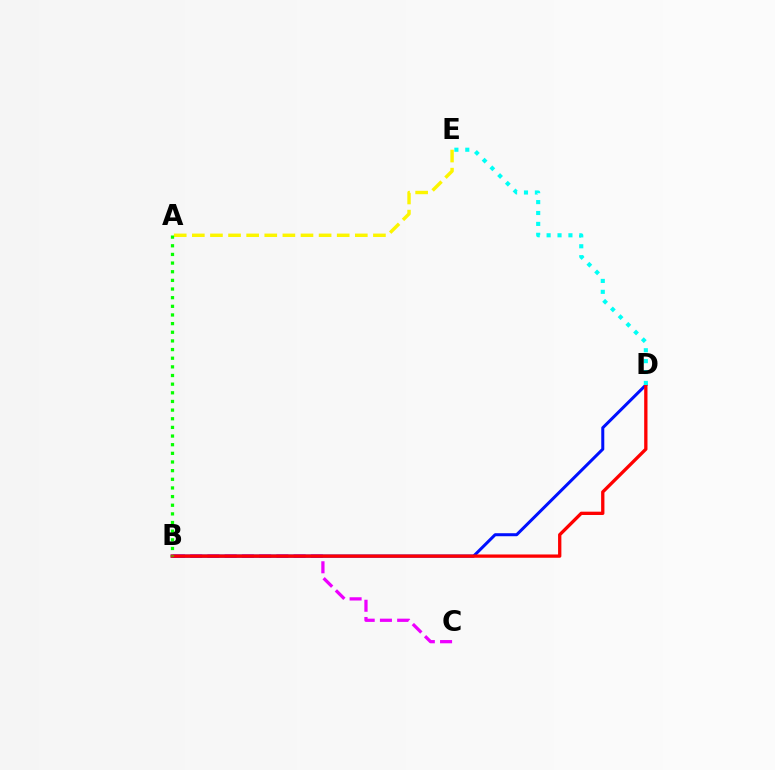{('A', 'E'): [{'color': '#fcf500', 'line_style': 'dashed', 'thickness': 2.46}], ('B', 'C'): [{'color': '#ee00ff', 'line_style': 'dashed', 'thickness': 2.34}], ('B', 'D'): [{'color': '#0010ff', 'line_style': 'solid', 'thickness': 2.17}, {'color': '#ff0000', 'line_style': 'solid', 'thickness': 2.38}], ('A', 'B'): [{'color': '#08ff00', 'line_style': 'dotted', 'thickness': 2.35}], ('D', 'E'): [{'color': '#00fff6', 'line_style': 'dotted', 'thickness': 2.96}]}